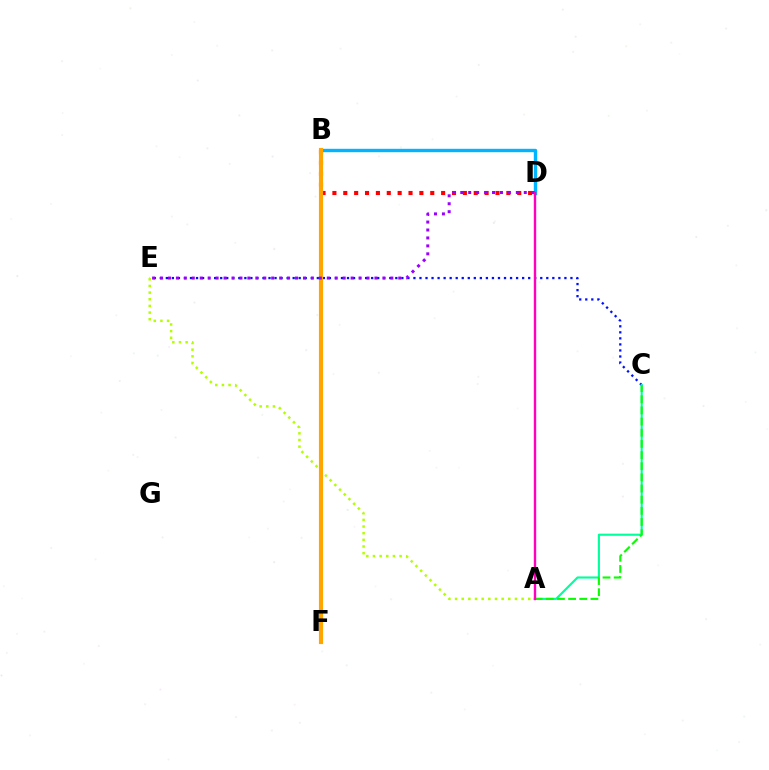{('B', 'D'): [{'color': '#ff0000', 'line_style': 'dotted', 'thickness': 2.95}, {'color': '#00b5ff', 'line_style': 'solid', 'thickness': 2.45}], ('C', 'E'): [{'color': '#0010ff', 'line_style': 'dotted', 'thickness': 1.64}], ('A', 'E'): [{'color': '#b3ff00', 'line_style': 'dotted', 'thickness': 1.81}], ('B', 'F'): [{'color': '#ffa500', 'line_style': 'solid', 'thickness': 2.98}], ('A', 'C'): [{'color': '#00ff9d', 'line_style': 'solid', 'thickness': 1.52}, {'color': '#08ff00', 'line_style': 'dashed', 'thickness': 1.52}], ('D', 'E'): [{'color': '#9b00ff', 'line_style': 'dotted', 'thickness': 2.16}], ('A', 'D'): [{'color': '#ff00bd', 'line_style': 'solid', 'thickness': 1.73}]}